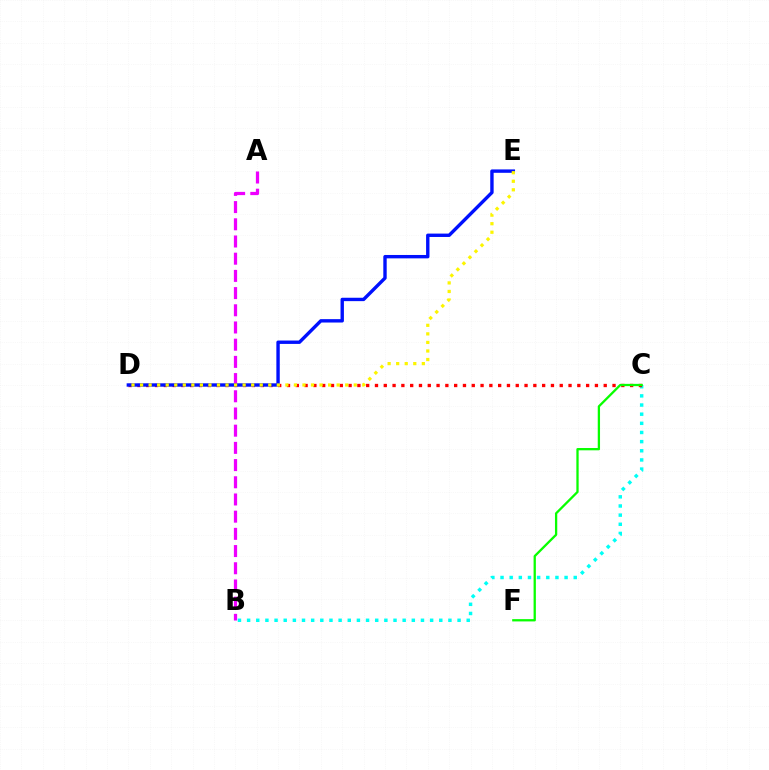{('A', 'B'): [{'color': '#ee00ff', 'line_style': 'dashed', 'thickness': 2.34}], ('B', 'C'): [{'color': '#00fff6', 'line_style': 'dotted', 'thickness': 2.49}], ('C', 'D'): [{'color': '#ff0000', 'line_style': 'dotted', 'thickness': 2.39}], ('D', 'E'): [{'color': '#0010ff', 'line_style': 'solid', 'thickness': 2.44}, {'color': '#fcf500', 'line_style': 'dotted', 'thickness': 2.32}], ('C', 'F'): [{'color': '#08ff00', 'line_style': 'solid', 'thickness': 1.65}]}